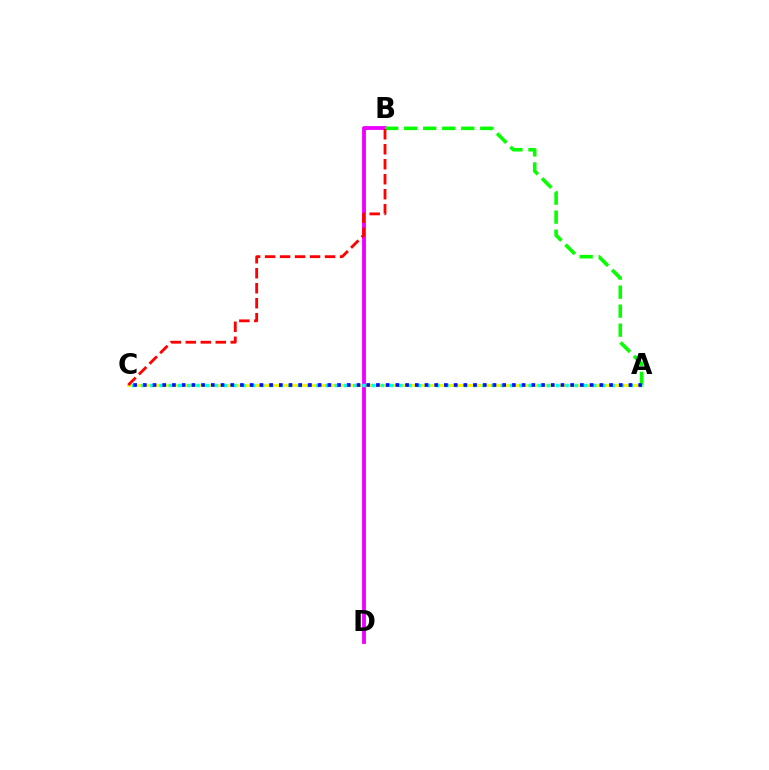{('A', 'C'): [{'color': '#fcf500', 'line_style': 'solid', 'thickness': 2.06}, {'color': '#00fff6', 'line_style': 'dotted', 'thickness': 2.51}, {'color': '#0010ff', 'line_style': 'dotted', 'thickness': 2.64}], ('B', 'D'): [{'color': '#ee00ff', 'line_style': 'solid', 'thickness': 2.76}], ('A', 'B'): [{'color': '#08ff00', 'line_style': 'dashed', 'thickness': 2.58}], ('B', 'C'): [{'color': '#ff0000', 'line_style': 'dashed', 'thickness': 2.04}]}